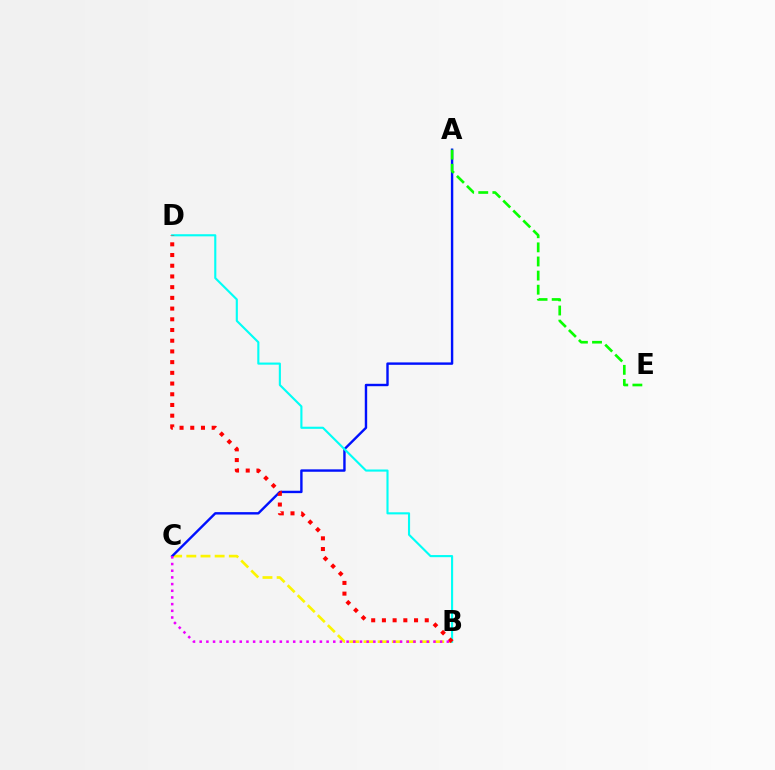{('B', 'C'): [{'color': '#fcf500', 'line_style': 'dashed', 'thickness': 1.92}, {'color': '#ee00ff', 'line_style': 'dotted', 'thickness': 1.81}], ('A', 'C'): [{'color': '#0010ff', 'line_style': 'solid', 'thickness': 1.73}], ('A', 'E'): [{'color': '#08ff00', 'line_style': 'dashed', 'thickness': 1.92}], ('B', 'D'): [{'color': '#00fff6', 'line_style': 'solid', 'thickness': 1.53}, {'color': '#ff0000', 'line_style': 'dotted', 'thickness': 2.91}]}